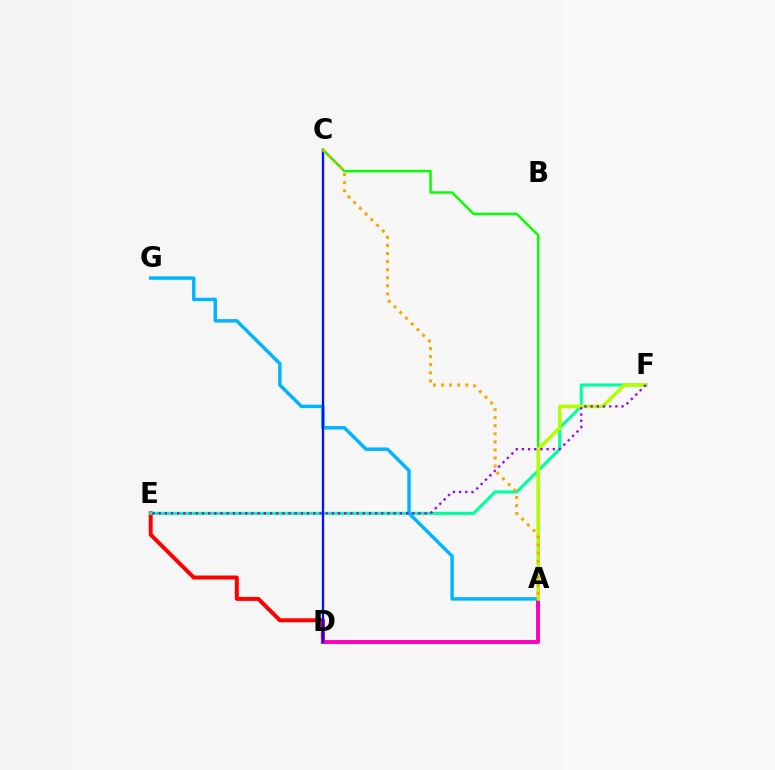{('D', 'E'): [{'color': '#ff0000', 'line_style': 'solid', 'thickness': 2.87}], ('E', 'F'): [{'color': '#00ff9d', 'line_style': 'solid', 'thickness': 2.22}, {'color': '#9b00ff', 'line_style': 'dotted', 'thickness': 1.68}], ('A', 'G'): [{'color': '#00b5ff', 'line_style': 'solid', 'thickness': 2.48}], ('A', 'D'): [{'color': '#ff00bd', 'line_style': 'solid', 'thickness': 2.84}], ('C', 'D'): [{'color': '#0010ff', 'line_style': 'solid', 'thickness': 1.66}], ('A', 'C'): [{'color': '#08ff00', 'line_style': 'solid', 'thickness': 1.79}, {'color': '#ffa500', 'line_style': 'dotted', 'thickness': 2.19}], ('A', 'F'): [{'color': '#b3ff00', 'line_style': 'solid', 'thickness': 2.56}]}